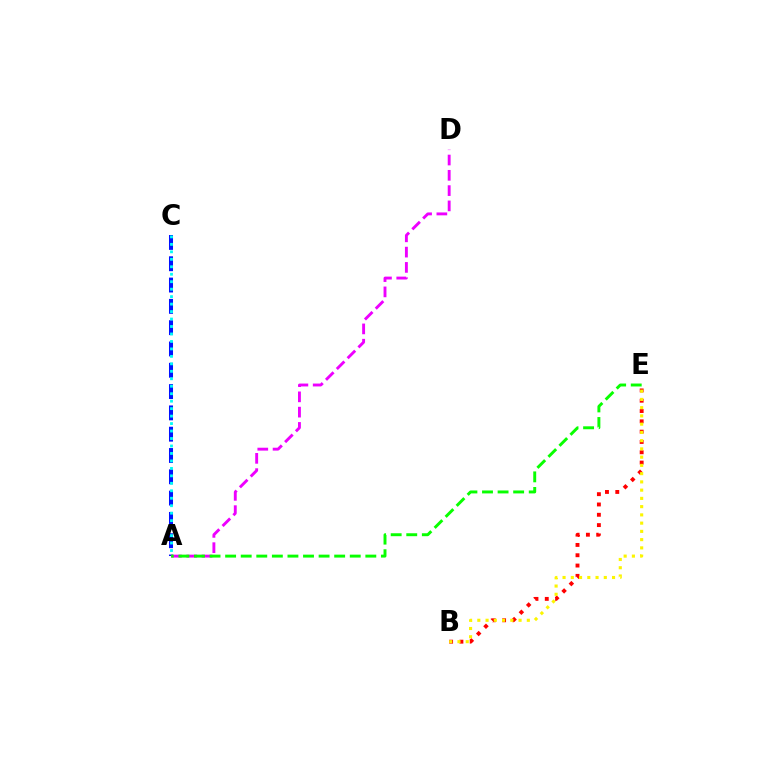{('A', 'C'): [{'color': '#0010ff', 'line_style': 'dashed', 'thickness': 2.89}, {'color': '#00fff6', 'line_style': 'dotted', 'thickness': 2.03}], ('A', 'D'): [{'color': '#ee00ff', 'line_style': 'dashed', 'thickness': 2.08}], ('B', 'E'): [{'color': '#ff0000', 'line_style': 'dotted', 'thickness': 2.8}, {'color': '#fcf500', 'line_style': 'dotted', 'thickness': 2.24}], ('A', 'E'): [{'color': '#08ff00', 'line_style': 'dashed', 'thickness': 2.12}]}